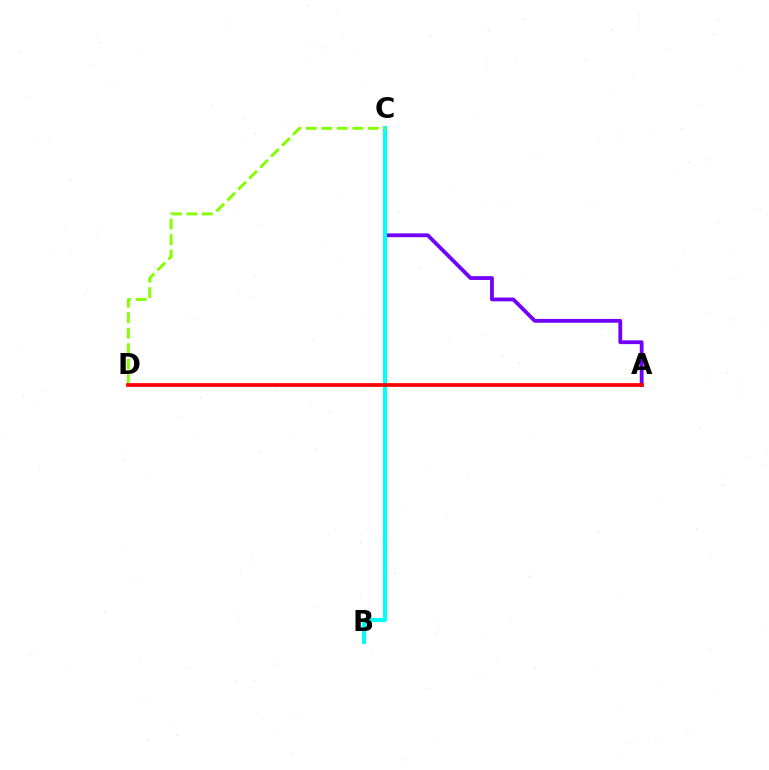{('A', 'C'): [{'color': '#7200ff', 'line_style': 'solid', 'thickness': 2.73}], ('B', 'C'): [{'color': '#00fff6', 'line_style': 'solid', 'thickness': 2.93}], ('C', 'D'): [{'color': '#84ff00', 'line_style': 'dashed', 'thickness': 2.1}], ('A', 'D'): [{'color': '#ff0000', 'line_style': 'solid', 'thickness': 2.67}]}